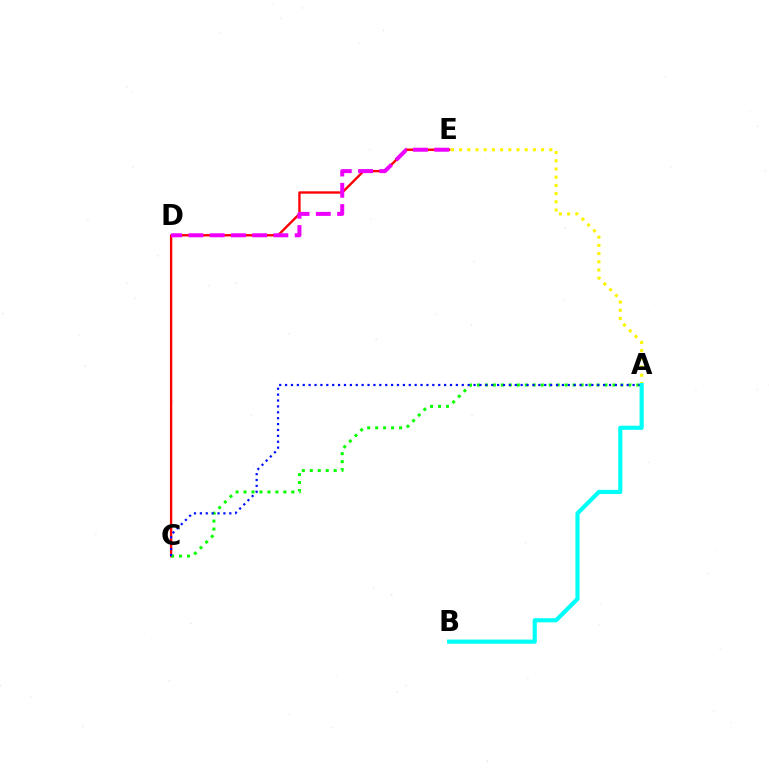{('C', 'E'): [{'color': '#ff0000', 'line_style': 'solid', 'thickness': 1.7}], ('A', 'E'): [{'color': '#fcf500', 'line_style': 'dotted', 'thickness': 2.23}], ('A', 'C'): [{'color': '#08ff00', 'line_style': 'dotted', 'thickness': 2.16}, {'color': '#0010ff', 'line_style': 'dotted', 'thickness': 1.6}], ('D', 'E'): [{'color': '#ee00ff', 'line_style': 'dashed', 'thickness': 2.89}], ('A', 'B'): [{'color': '#00fff6', 'line_style': 'solid', 'thickness': 2.99}]}